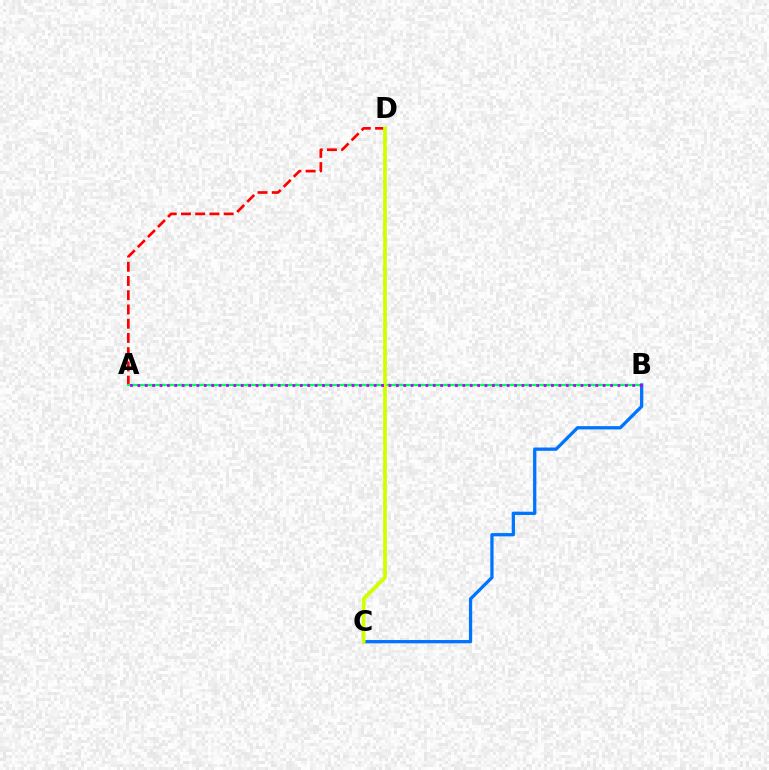{('A', 'D'): [{'color': '#ff0000', 'line_style': 'dashed', 'thickness': 1.93}], ('A', 'B'): [{'color': '#00ff5c', 'line_style': 'solid', 'thickness': 1.6}, {'color': '#b900ff', 'line_style': 'dotted', 'thickness': 2.01}], ('B', 'C'): [{'color': '#0074ff', 'line_style': 'solid', 'thickness': 2.36}], ('C', 'D'): [{'color': '#d1ff00', 'line_style': 'solid', 'thickness': 2.7}]}